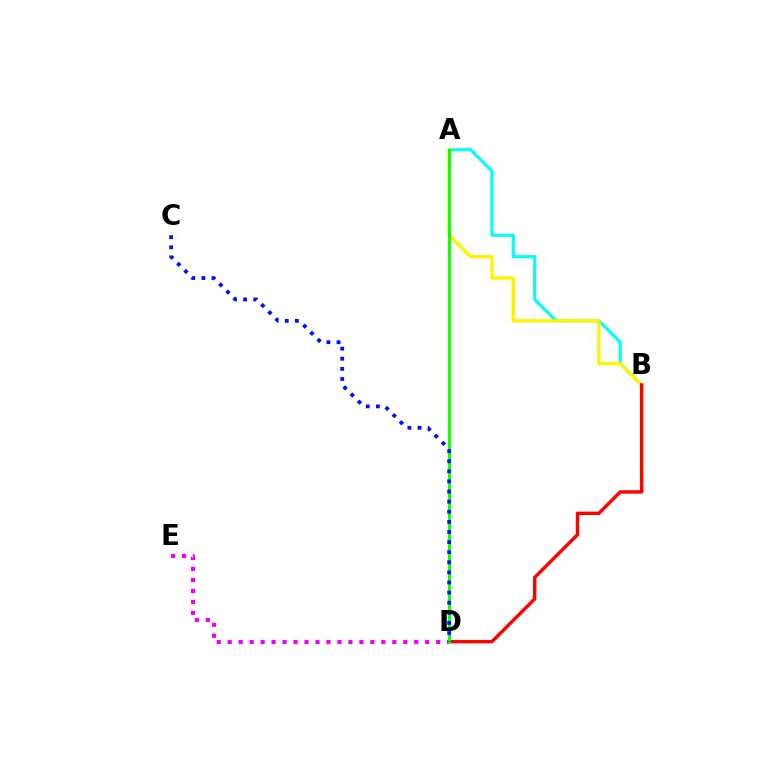{('A', 'B'): [{'color': '#00fff6', 'line_style': 'solid', 'thickness': 2.25}, {'color': '#fcf500', 'line_style': 'solid', 'thickness': 2.43}], ('B', 'D'): [{'color': '#ff0000', 'line_style': 'solid', 'thickness': 2.45}], ('D', 'E'): [{'color': '#ee00ff', 'line_style': 'dotted', 'thickness': 2.98}], ('A', 'D'): [{'color': '#08ff00', 'line_style': 'solid', 'thickness': 2.09}], ('C', 'D'): [{'color': '#0010ff', 'line_style': 'dotted', 'thickness': 2.75}]}